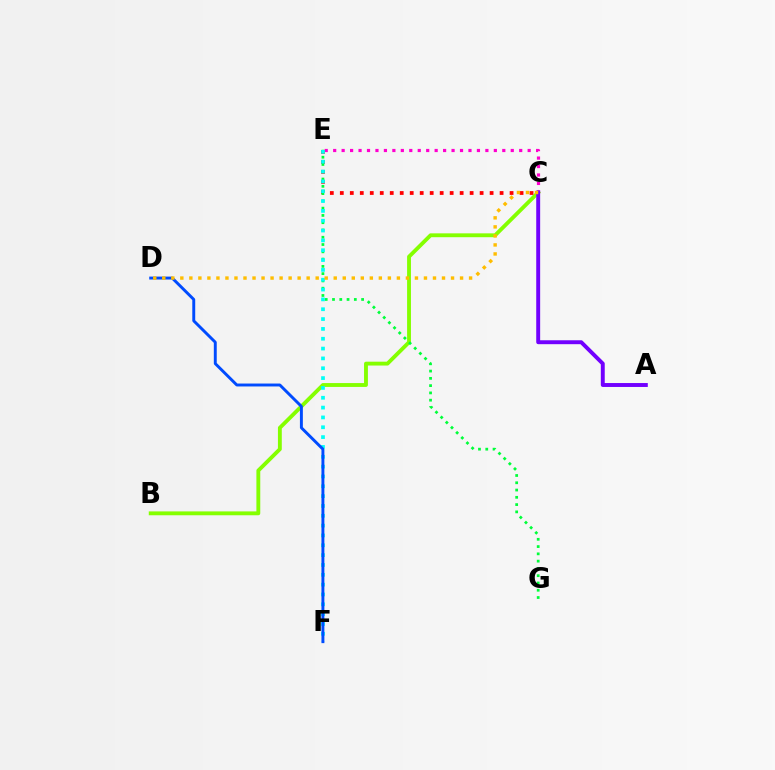{('B', 'C'): [{'color': '#84ff00', 'line_style': 'solid', 'thickness': 2.78}], ('C', 'E'): [{'color': '#ff0000', 'line_style': 'dotted', 'thickness': 2.71}, {'color': '#ff00cf', 'line_style': 'dotted', 'thickness': 2.3}], ('E', 'G'): [{'color': '#00ff39', 'line_style': 'dotted', 'thickness': 1.98}], ('E', 'F'): [{'color': '#00fff6', 'line_style': 'dotted', 'thickness': 2.67}], ('D', 'F'): [{'color': '#004bff', 'line_style': 'solid', 'thickness': 2.1}], ('A', 'C'): [{'color': '#7200ff', 'line_style': 'solid', 'thickness': 2.82}], ('C', 'D'): [{'color': '#ffbd00', 'line_style': 'dotted', 'thickness': 2.45}]}